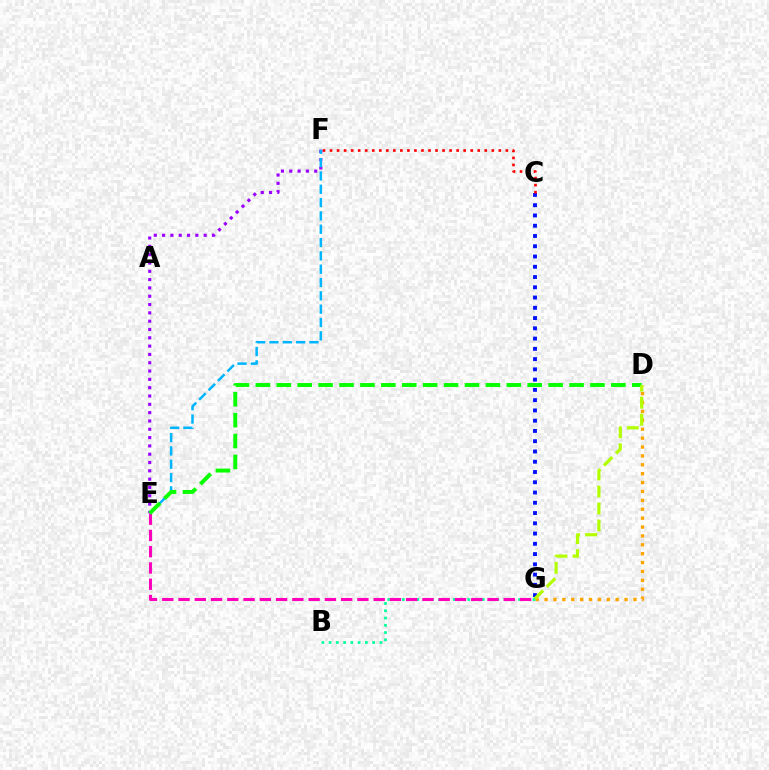{('D', 'G'): [{'color': '#ffa500', 'line_style': 'dotted', 'thickness': 2.42}, {'color': '#b3ff00', 'line_style': 'dashed', 'thickness': 2.31}], ('E', 'F'): [{'color': '#9b00ff', 'line_style': 'dotted', 'thickness': 2.26}, {'color': '#00b5ff', 'line_style': 'dashed', 'thickness': 1.81}], ('B', 'G'): [{'color': '#00ff9d', 'line_style': 'dotted', 'thickness': 1.97}], ('C', 'G'): [{'color': '#0010ff', 'line_style': 'dotted', 'thickness': 2.79}], ('C', 'F'): [{'color': '#ff0000', 'line_style': 'dotted', 'thickness': 1.91}], ('E', 'G'): [{'color': '#ff00bd', 'line_style': 'dashed', 'thickness': 2.21}], ('D', 'E'): [{'color': '#08ff00', 'line_style': 'dashed', 'thickness': 2.84}]}